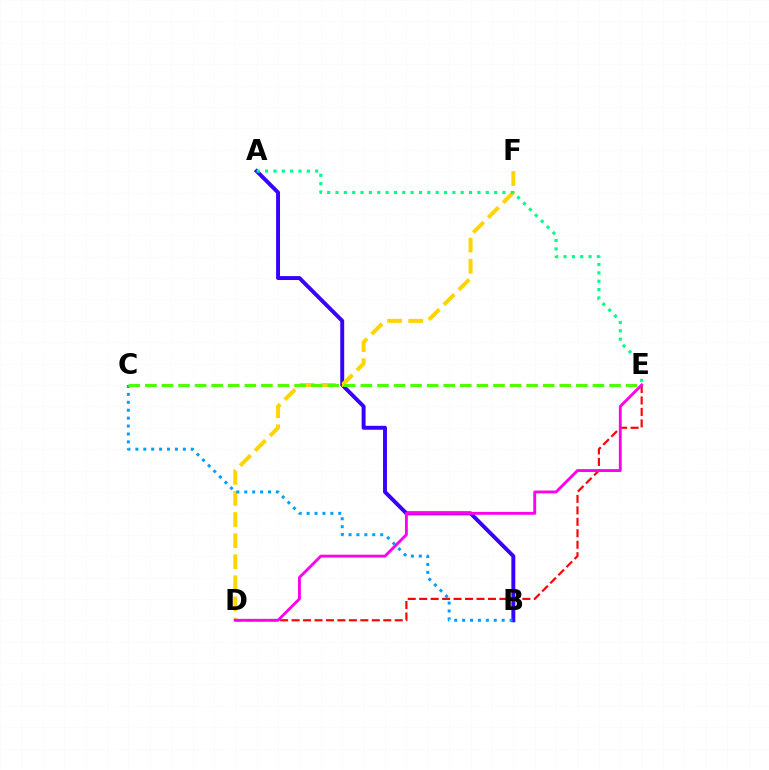{('D', 'E'): [{'color': '#ff0000', 'line_style': 'dashed', 'thickness': 1.56}, {'color': '#ff00ed', 'line_style': 'solid', 'thickness': 2.06}], ('A', 'B'): [{'color': '#3700ff', 'line_style': 'solid', 'thickness': 2.83}], ('D', 'F'): [{'color': '#ffd500', 'line_style': 'dashed', 'thickness': 2.87}], ('A', 'E'): [{'color': '#00ff86', 'line_style': 'dotted', 'thickness': 2.27}], ('B', 'C'): [{'color': '#009eff', 'line_style': 'dotted', 'thickness': 2.15}], ('C', 'E'): [{'color': '#4fff00', 'line_style': 'dashed', 'thickness': 2.25}]}